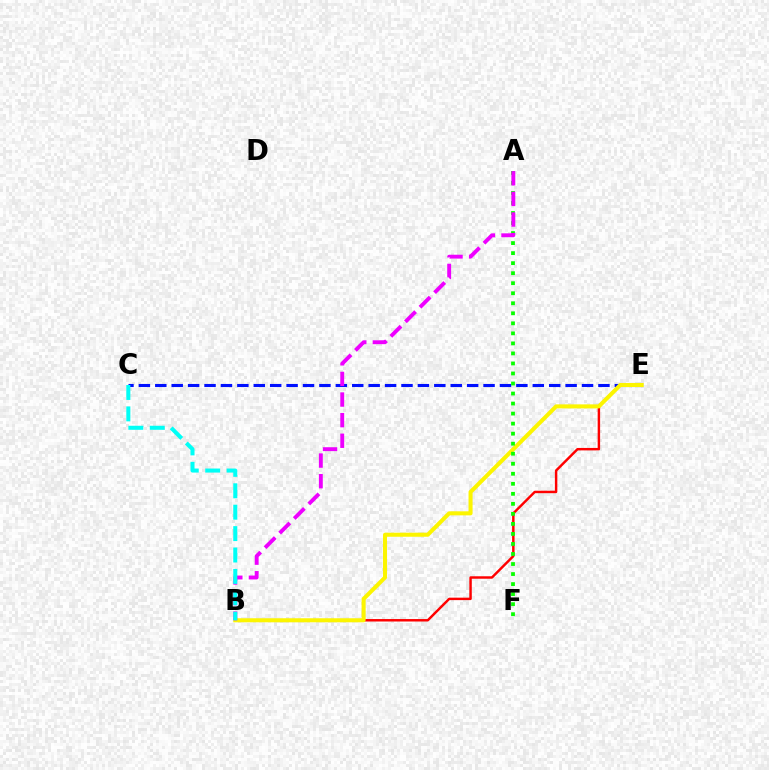{('B', 'E'): [{'color': '#ff0000', 'line_style': 'solid', 'thickness': 1.77}, {'color': '#fcf500', 'line_style': 'solid', 'thickness': 2.91}], ('C', 'E'): [{'color': '#0010ff', 'line_style': 'dashed', 'thickness': 2.23}], ('A', 'F'): [{'color': '#08ff00', 'line_style': 'dotted', 'thickness': 2.72}], ('A', 'B'): [{'color': '#ee00ff', 'line_style': 'dashed', 'thickness': 2.8}], ('B', 'C'): [{'color': '#00fff6', 'line_style': 'dashed', 'thickness': 2.91}]}